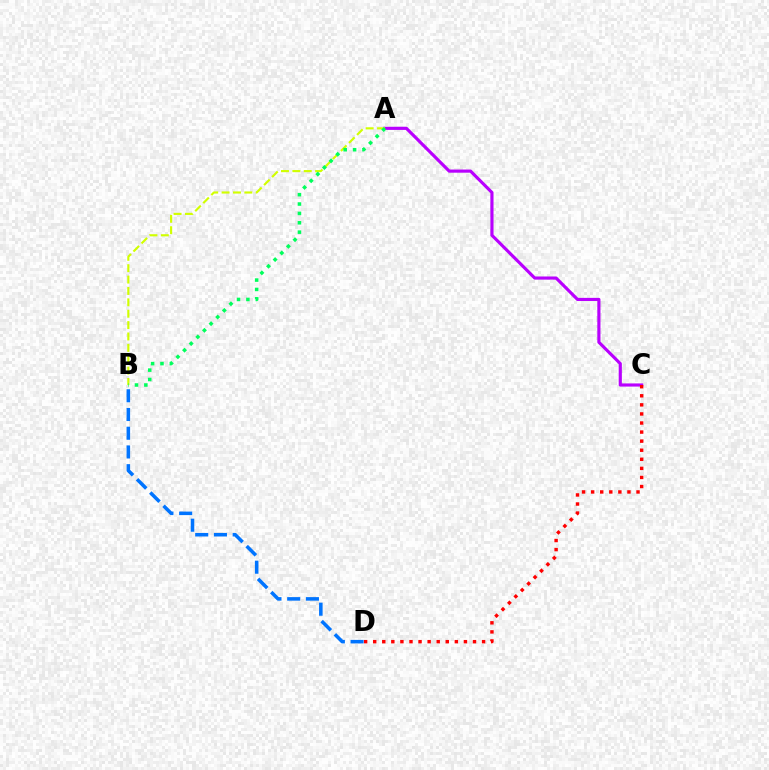{('A', 'C'): [{'color': '#b900ff', 'line_style': 'solid', 'thickness': 2.27}], ('C', 'D'): [{'color': '#ff0000', 'line_style': 'dotted', 'thickness': 2.47}], ('A', 'B'): [{'color': '#d1ff00', 'line_style': 'dashed', 'thickness': 1.55}, {'color': '#00ff5c', 'line_style': 'dotted', 'thickness': 2.55}], ('B', 'D'): [{'color': '#0074ff', 'line_style': 'dashed', 'thickness': 2.54}]}